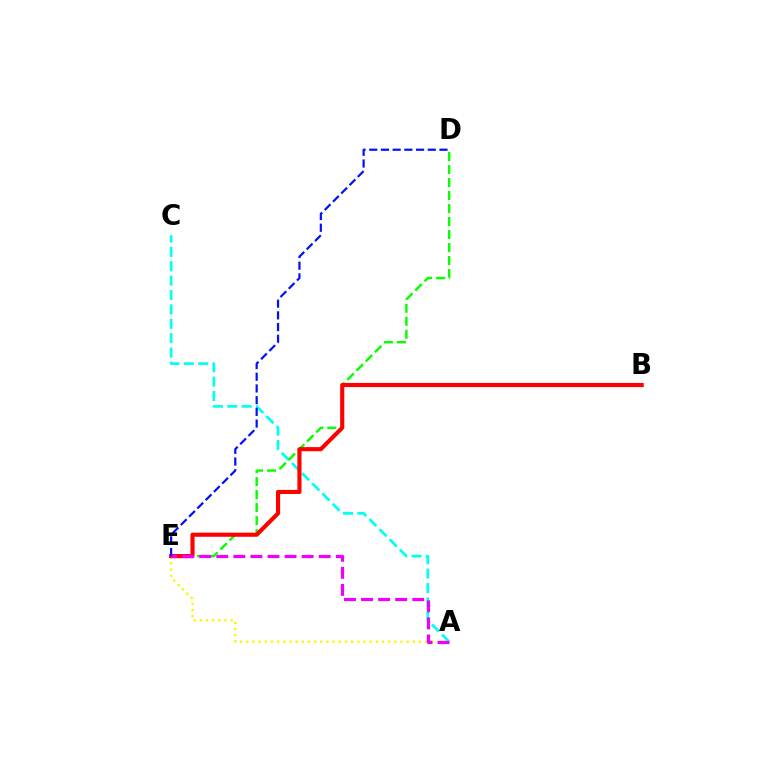{('A', 'C'): [{'color': '#00fff6', 'line_style': 'dashed', 'thickness': 1.95}], ('A', 'E'): [{'color': '#fcf500', 'line_style': 'dotted', 'thickness': 1.68}, {'color': '#ee00ff', 'line_style': 'dashed', 'thickness': 2.32}], ('D', 'E'): [{'color': '#08ff00', 'line_style': 'dashed', 'thickness': 1.77}, {'color': '#0010ff', 'line_style': 'dashed', 'thickness': 1.59}], ('B', 'E'): [{'color': '#ff0000', 'line_style': 'solid', 'thickness': 2.96}]}